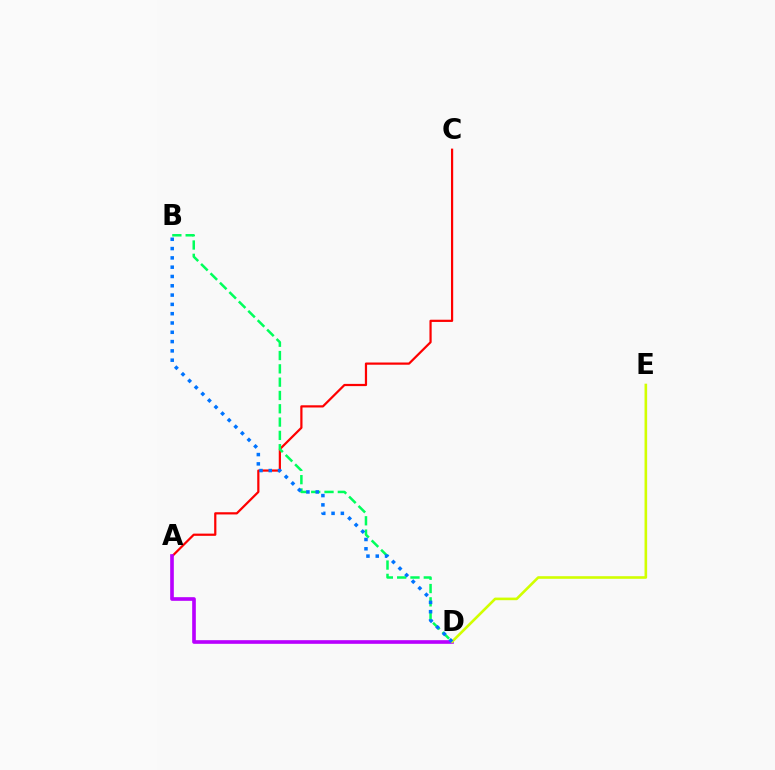{('A', 'C'): [{'color': '#ff0000', 'line_style': 'solid', 'thickness': 1.6}], ('B', 'D'): [{'color': '#00ff5c', 'line_style': 'dashed', 'thickness': 1.81}, {'color': '#0074ff', 'line_style': 'dotted', 'thickness': 2.53}], ('A', 'D'): [{'color': '#b900ff', 'line_style': 'solid', 'thickness': 2.62}], ('D', 'E'): [{'color': '#d1ff00', 'line_style': 'solid', 'thickness': 1.88}]}